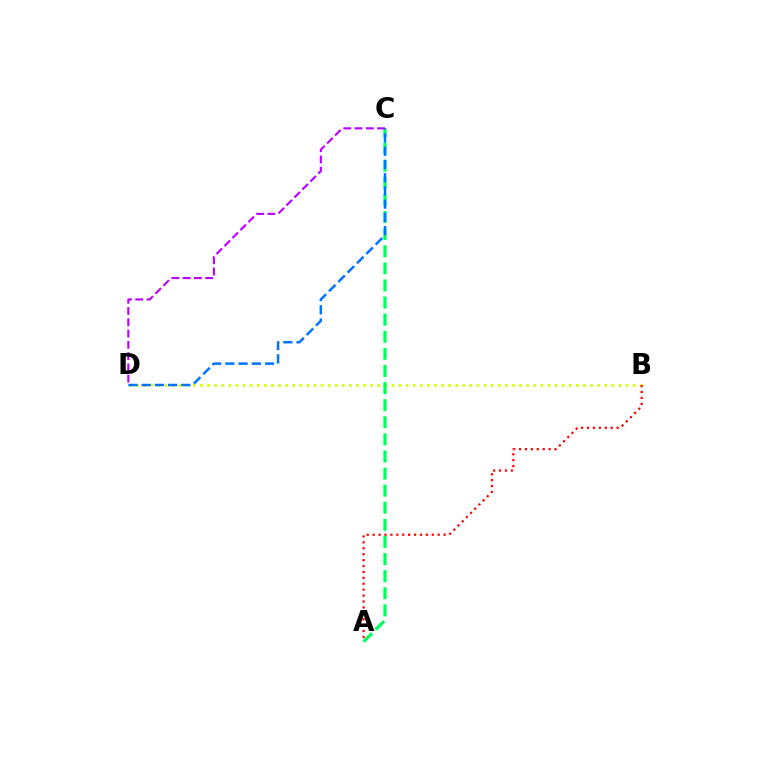{('B', 'D'): [{'color': '#d1ff00', 'line_style': 'dotted', 'thickness': 1.93}], ('A', 'C'): [{'color': '#00ff5c', 'line_style': 'dashed', 'thickness': 2.32}], ('C', 'D'): [{'color': '#0074ff', 'line_style': 'dashed', 'thickness': 1.8}, {'color': '#b900ff', 'line_style': 'dashed', 'thickness': 1.53}], ('A', 'B'): [{'color': '#ff0000', 'line_style': 'dotted', 'thickness': 1.61}]}